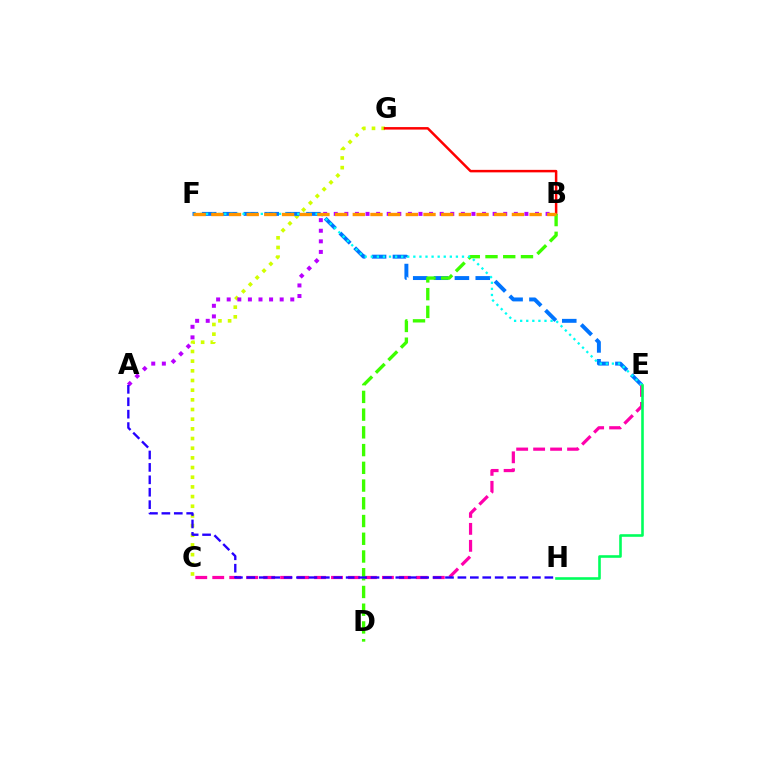{('C', 'G'): [{'color': '#d1ff00', 'line_style': 'dotted', 'thickness': 2.63}], ('E', 'F'): [{'color': '#0074ff', 'line_style': 'dashed', 'thickness': 2.83}, {'color': '#00fff6', 'line_style': 'dotted', 'thickness': 1.65}], ('A', 'B'): [{'color': '#b900ff', 'line_style': 'dotted', 'thickness': 2.88}], ('C', 'E'): [{'color': '#ff00ac', 'line_style': 'dashed', 'thickness': 2.3}], ('B', 'G'): [{'color': '#ff0000', 'line_style': 'solid', 'thickness': 1.8}], ('B', 'D'): [{'color': '#3dff00', 'line_style': 'dashed', 'thickness': 2.41}], ('E', 'H'): [{'color': '#00ff5c', 'line_style': 'solid', 'thickness': 1.87}], ('A', 'H'): [{'color': '#2500ff', 'line_style': 'dashed', 'thickness': 1.69}], ('B', 'F'): [{'color': '#ff9400', 'line_style': 'dashed', 'thickness': 2.4}]}